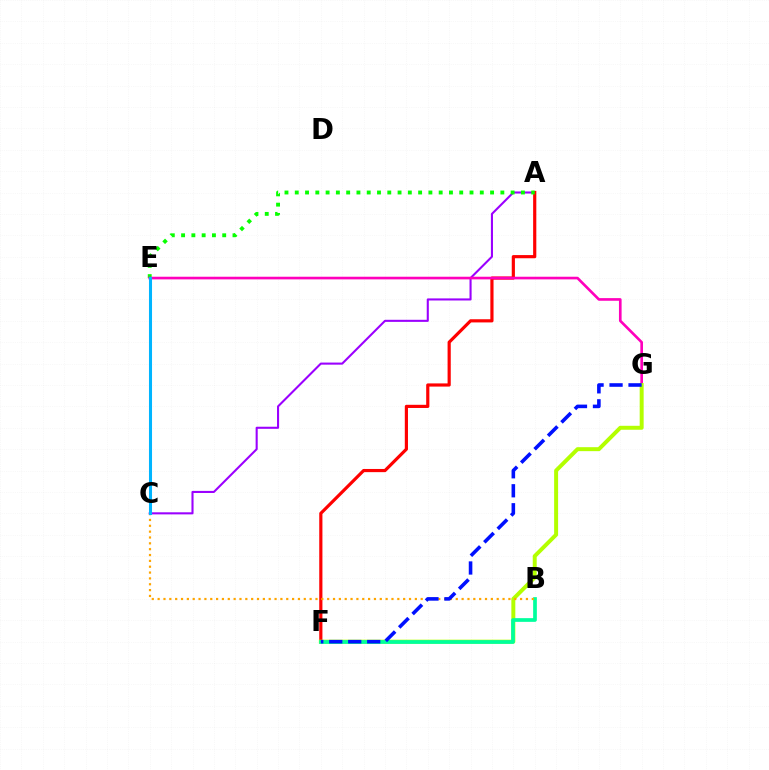{('A', 'C'): [{'color': '#9b00ff', 'line_style': 'solid', 'thickness': 1.5}], ('A', 'F'): [{'color': '#ff0000', 'line_style': 'solid', 'thickness': 2.29}], ('A', 'E'): [{'color': '#08ff00', 'line_style': 'dotted', 'thickness': 2.79}], ('E', 'G'): [{'color': '#ff00bd', 'line_style': 'solid', 'thickness': 1.91}], ('F', 'G'): [{'color': '#b3ff00', 'line_style': 'solid', 'thickness': 2.85}, {'color': '#0010ff', 'line_style': 'dashed', 'thickness': 2.58}], ('B', 'F'): [{'color': '#00ff9d', 'line_style': 'solid', 'thickness': 2.67}], ('B', 'C'): [{'color': '#ffa500', 'line_style': 'dotted', 'thickness': 1.59}], ('C', 'E'): [{'color': '#00b5ff', 'line_style': 'solid', 'thickness': 2.2}]}